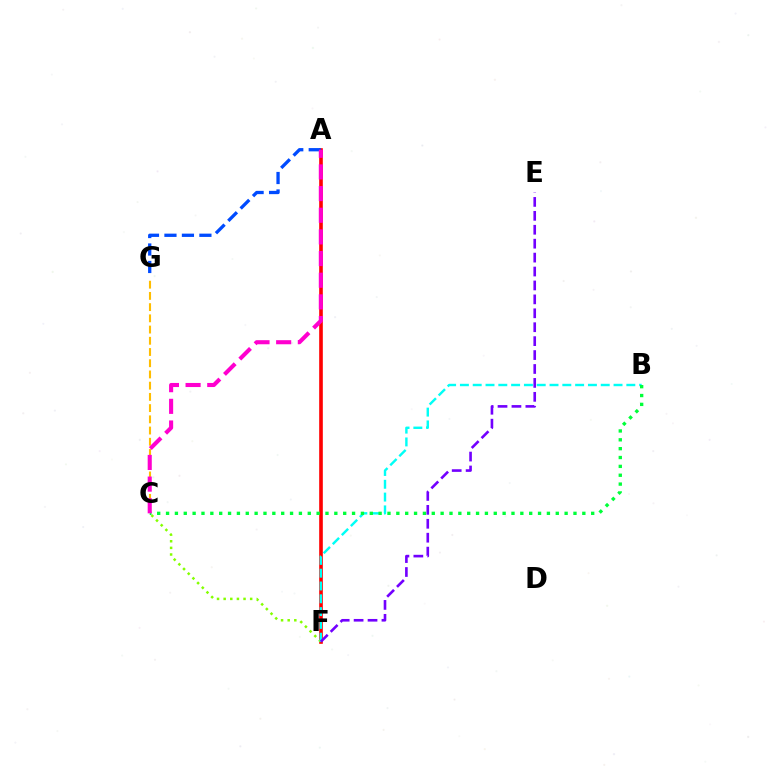{('A', 'F'): [{'color': '#ff0000', 'line_style': 'solid', 'thickness': 2.62}], ('A', 'G'): [{'color': '#004bff', 'line_style': 'dashed', 'thickness': 2.37}], ('C', 'F'): [{'color': '#84ff00', 'line_style': 'dotted', 'thickness': 1.8}], ('B', 'F'): [{'color': '#00fff6', 'line_style': 'dashed', 'thickness': 1.74}], ('C', 'G'): [{'color': '#ffbd00', 'line_style': 'dashed', 'thickness': 1.52}], ('E', 'F'): [{'color': '#7200ff', 'line_style': 'dashed', 'thickness': 1.89}], ('B', 'C'): [{'color': '#00ff39', 'line_style': 'dotted', 'thickness': 2.41}], ('A', 'C'): [{'color': '#ff00cf', 'line_style': 'dashed', 'thickness': 2.94}]}